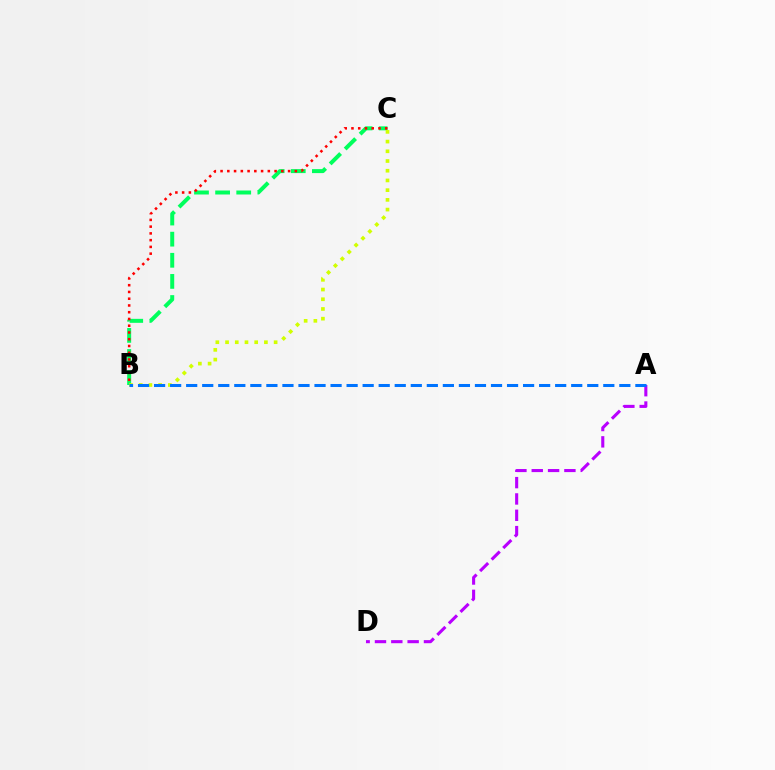{('B', 'C'): [{'color': '#00ff5c', 'line_style': 'dashed', 'thickness': 2.87}, {'color': '#d1ff00', 'line_style': 'dotted', 'thickness': 2.64}, {'color': '#ff0000', 'line_style': 'dotted', 'thickness': 1.83}], ('A', 'D'): [{'color': '#b900ff', 'line_style': 'dashed', 'thickness': 2.22}], ('A', 'B'): [{'color': '#0074ff', 'line_style': 'dashed', 'thickness': 2.18}]}